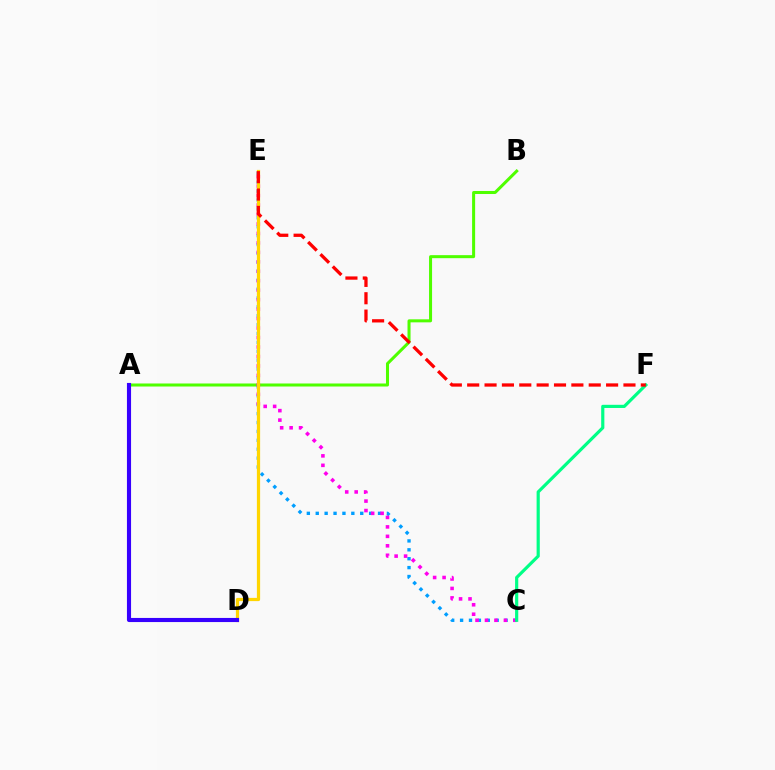{('A', 'B'): [{'color': '#4fff00', 'line_style': 'solid', 'thickness': 2.18}], ('C', 'E'): [{'color': '#009eff', 'line_style': 'dotted', 'thickness': 2.42}, {'color': '#ff00ed', 'line_style': 'dotted', 'thickness': 2.57}], ('D', 'E'): [{'color': '#ffd500', 'line_style': 'solid', 'thickness': 2.33}], ('C', 'F'): [{'color': '#00ff86', 'line_style': 'solid', 'thickness': 2.28}], ('A', 'D'): [{'color': '#3700ff', 'line_style': 'solid', 'thickness': 2.96}], ('E', 'F'): [{'color': '#ff0000', 'line_style': 'dashed', 'thickness': 2.36}]}